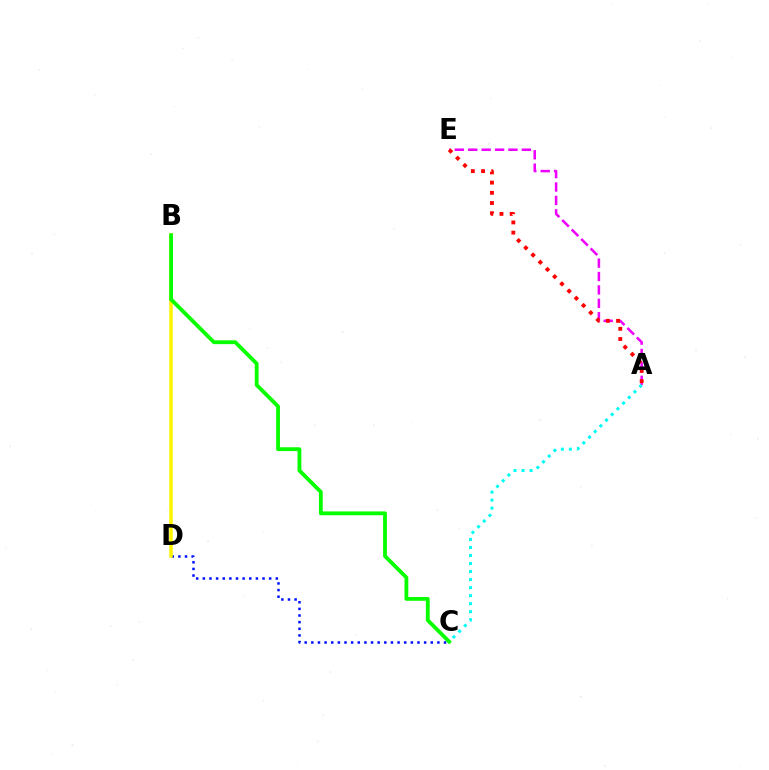{('C', 'D'): [{'color': '#0010ff', 'line_style': 'dotted', 'thickness': 1.8}], ('A', 'E'): [{'color': '#ee00ff', 'line_style': 'dashed', 'thickness': 1.82}, {'color': '#ff0000', 'line_style': 'dotted', 'thickness': 2.77}], ('A', 'C'): [{'color': '#00fff6', 'line_style': 'dotted', 'thickness': 2.18}], ('B', 'D'): [{'color': '#fcf500', 'line_style': 'solid', 'thickness': 2.53}], ('B', 'C'): [{'color': '#08ff00', 'line_style': 'solid', 'thickness': 2.75}]}